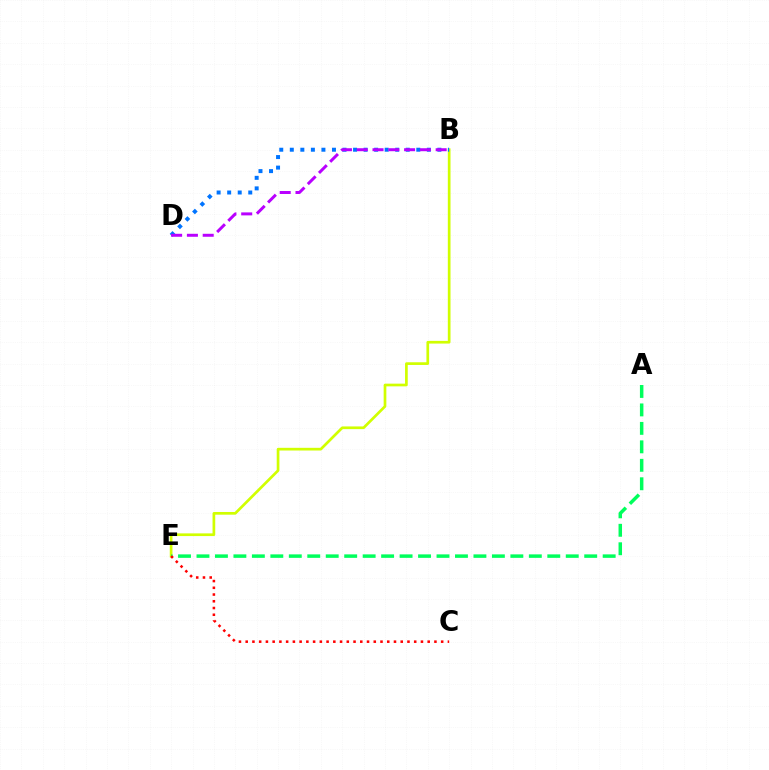{('B', 'E'): [{'color': '#d1ff00', 'line_style': 'solid', 'thickness': 1.94}], ('B', 'D'): [{'color': '#0074ff', 'line_style': 'dotted', 'thickness': 2.86}, {'color': '#b900ff', 'line_style': 'dashed', 'thickness': 2.14}], ('A', 'E'): [{'color': '#00ff5c', 'line_style': 'dashed', 'thickness': 2.51}], ('C', 'E'): [{'color': '#ff0000', 'line_style': 'dotted', 'thickness': 1.83}]}